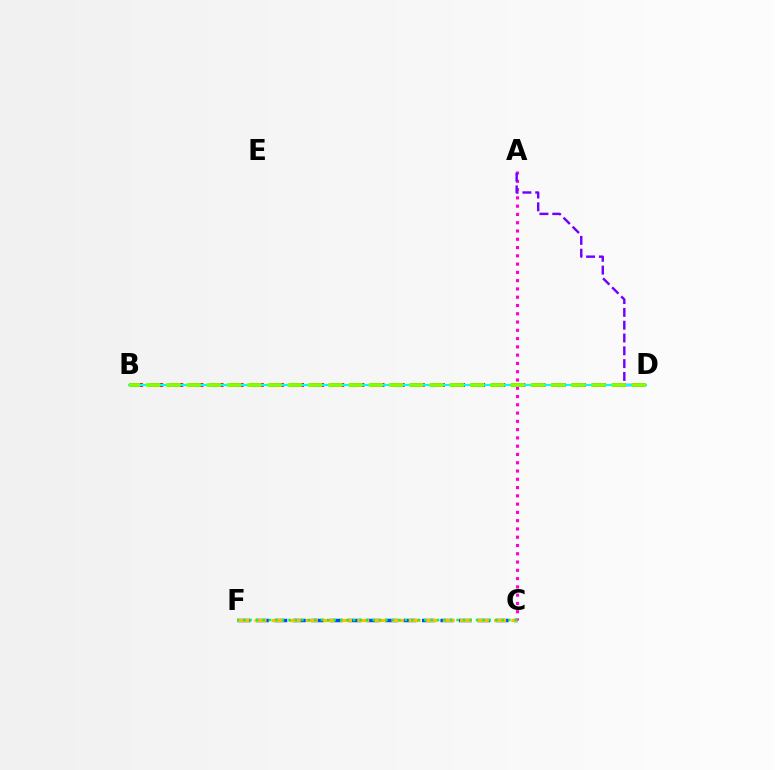{('A', 'C'): [{'color': '#ff00cf', 'line_style': 'dotted', 'thickness': 2.25}], ('C', 'F'): [{'color': '#004bff', 'line_style': 'dashed', 'thickness': 2.51}, {'color': '#ffbd00', 'line_style': 'dashed', 'thickness': 2.32}, {'color': '#00ff39', 'line_style': 'dotted', 'thickness': 1.76}], ('A', 'D'): [{'color': '#7200ff', 'line_style': 'dashed', 'thickness': 1.74}], ('B', 'D'): [{'color': '#ff0000', 'line_style': 'dashed', 'thickness': 2.73}, {'color': '#00fff6', 'line_style': 'solid', 'thickness': 1.51}, {'color': '#84ff00', 'line_style': 'dashed', 'thickness': 2.75}]}